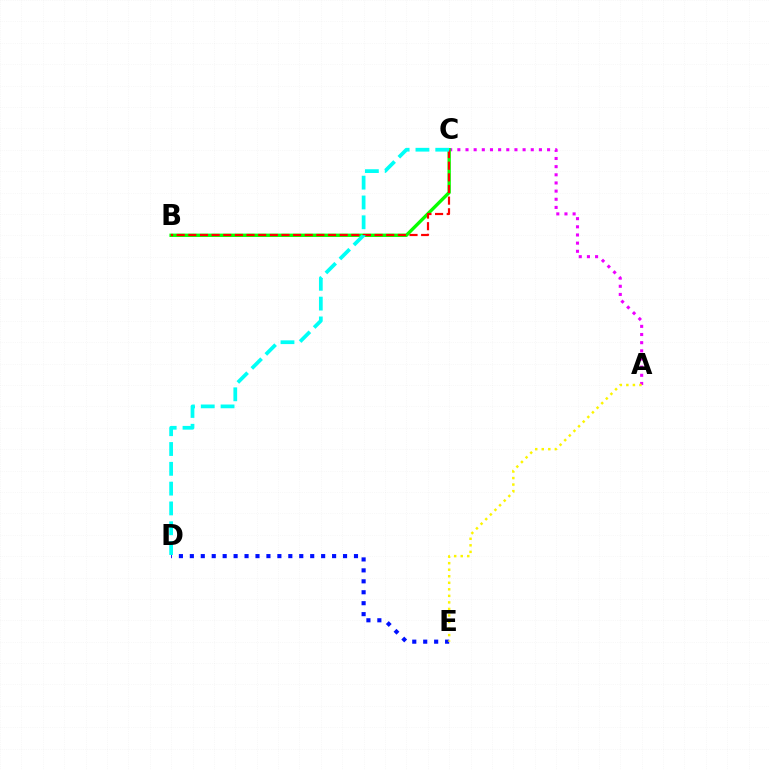{('A', 'C'): [{'color': '#ee00ff', 'line_style': 'dotted', 'thickness': 2.22}], ('B', 'C'): [{'color': '#08ff00', 'line_style': 'solid', 'thickness': 2.42}, {'color': '#ff0000', 'line_style': 'dashed', 'thickness': 1.58}], ('D', 'E'): [{'color': '#0010ff', 'line_style': 'dotted', 'thickness': 2.97}], ('A', 'E'): [{'color': '#fcf500', 'line_style': 'dotted', 'thickness': 1.78}], ('C', 'D'): [{'color': '#00fff6', 'line_style': 'dashed', 'thickness': 2.69}]}